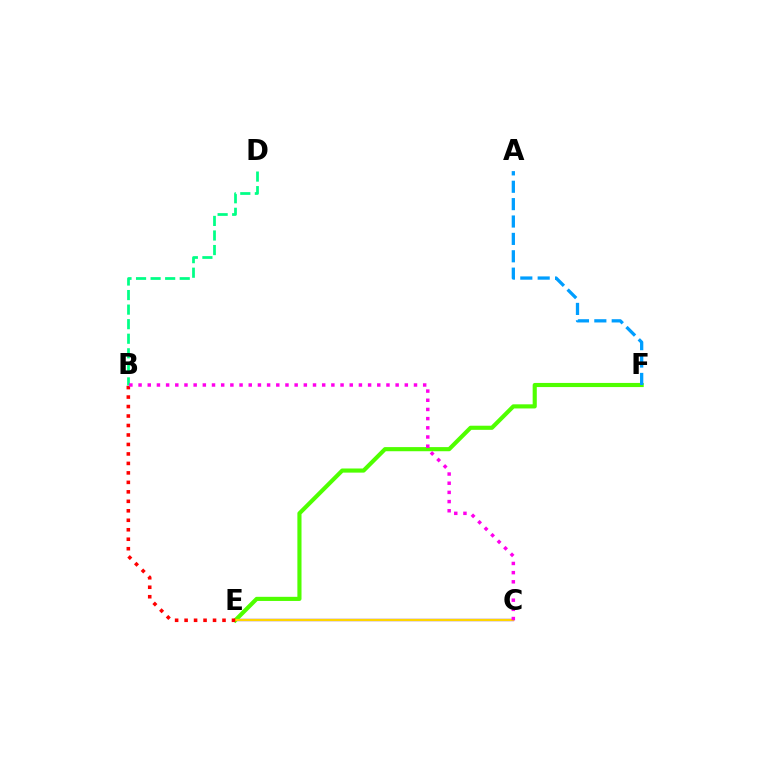{('C', 'E'): [{'color': '#3700ff', 'line_style': 'solid', 'thickness': 1.64}, {'color': '#ffd500', 'line_style': 'solid', 'thickness': 1.62}], ('E', 'F'): [{'color': '#4fff00', 'line_style': 'solid', 'thickness': 2.97}], ('A', 'F'): [{'color': '#009eff', 'line_style': 'dashed', 'thickness': 2.36}], ('B', 'E'): [{'color': '#ff0000', 'line_style': 'dotted', 'thickness': 2.58}], ('B', 'D'): [{'color': '#00ff86', 'line_style': 'dashed', 'thickness': 1.98}], ('B', 'C'): [{'color': '#ff00ed', 'line_style': 'dotted', 'thickness': 2.49}]}